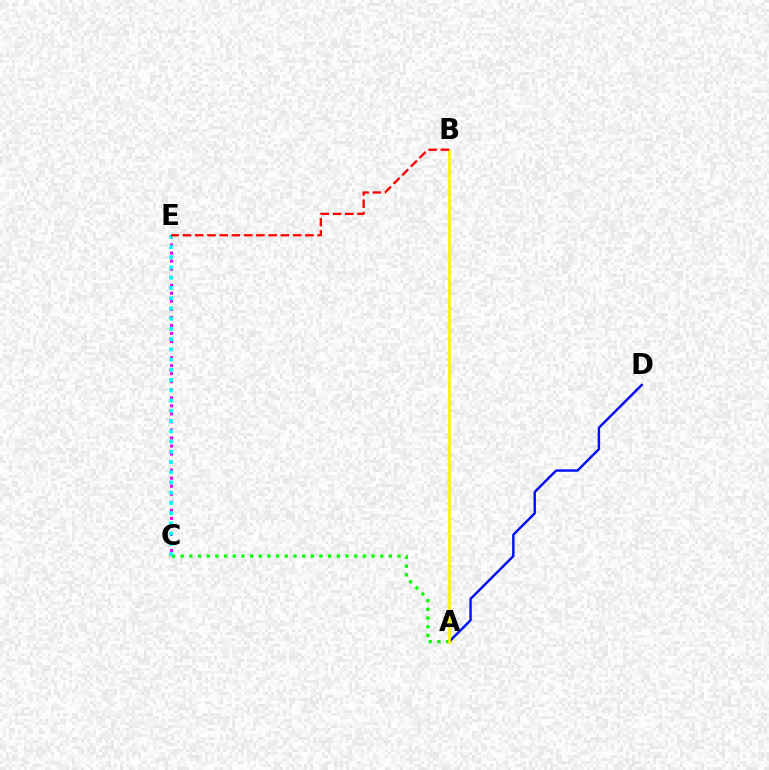{('A', 'D'): [{'color': '#0010ff', 'line_style': 'solid', 'thickness': 1.74}], ('C', 'E'): [{'color': '#ee00ff', 'line_style': 'dotted', 'thickness': 2.18}, {'color': '#00fff6', 'line_style': 'dotted', 'thickness': 2.78}], ('A', 'C'): [{'color': '#08ff00', 'line_style': 'dotted', 'thickness': 2.36}], ('A', 'B'): [{'color': '#fcf500', 'line_style': 'solid', 'thickness': 1.98}], ('B', 'E'): [{'color': '#ff0000', 'line_style': 'dashed', 'thickness': 1.66}]}